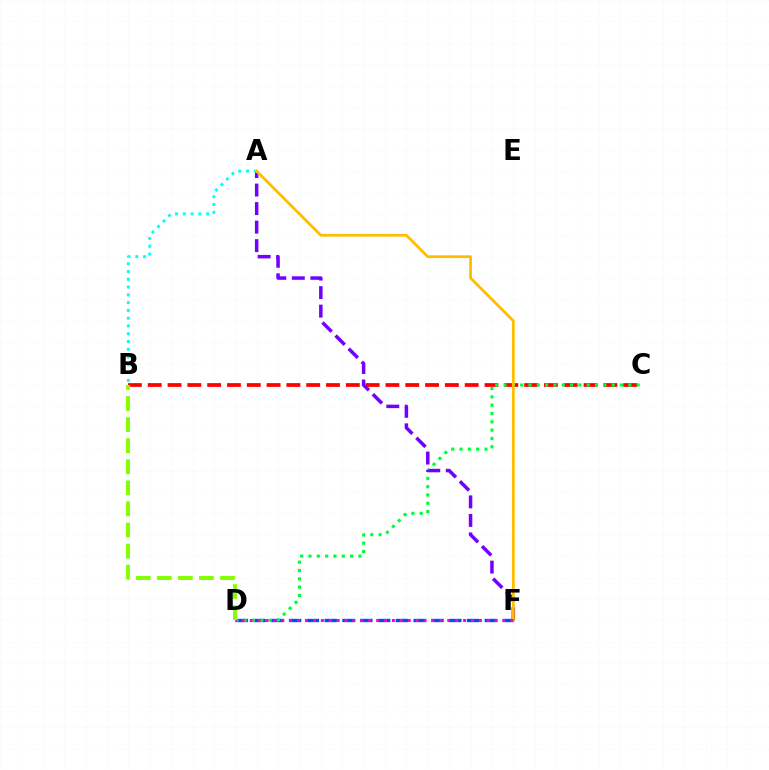{('B', 'C'): [{'color': '#ff0000', 'line_style': 'dashed', 'thickness': 2.69}], ('D', 'F'): [{'color': '#004bff', 'line_style': 'dashed', 'thickness': 2.42}, {'color': '#ff00cf', 'line_style': 'dotted', 'thickness': 2.15}], ('C', 'D'): [{'color': '#00ff39', 'line_style': 'dotted', 'thickness': 2.26}], ('A', 'F'): [{'color': '#7200ff', 'line_style': 'dashed', 'thickness': 2.52}, {'color': '#ffbd00', 'line_style': 'solid', 'thickness': 1.99}], ('A', 'B'): [{'color': '#00fff6', 'line_style': 'dotted', 'thickness': 2.11}], ('B', 'D'): [{'color': '#84ff00', 'line_style': 'dashed', 'thickness': 2.86}]}